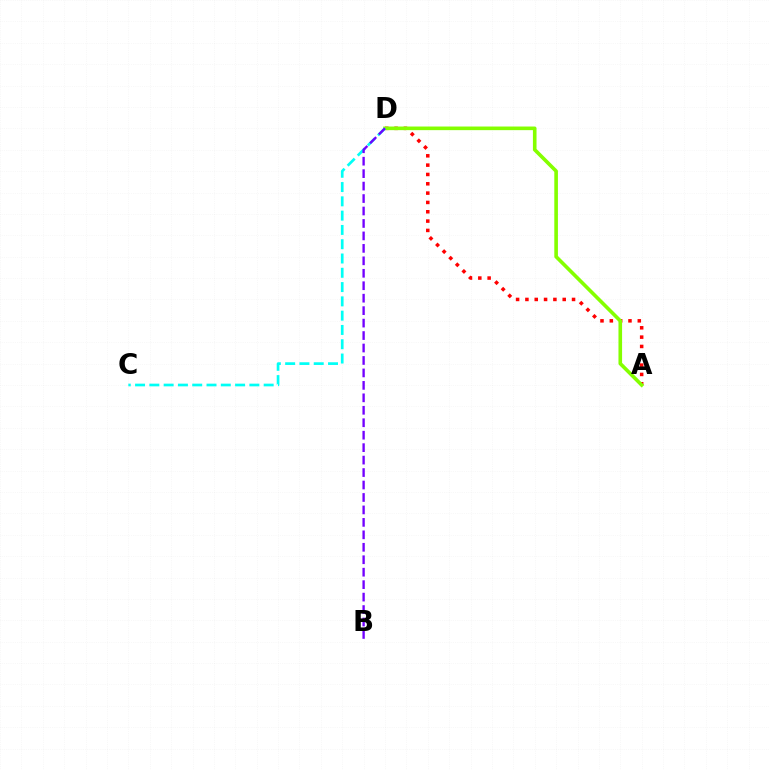{('A', 'D'): [{'color': '#ff0000', 'line_style': 'dotted', 'thickness': 2.53}, {'color': '#84ff00', 'line_style': 'solid', 'thickness': 2.61}], ('C', 'D'): [{'color': '#00fff6', 'line_style': 'dashed', 'thickness': 1.94}], ('B', 'D'): [{'color': '#7200ff', 'line_style': 'dashed', 'thickness': 1.69}]}